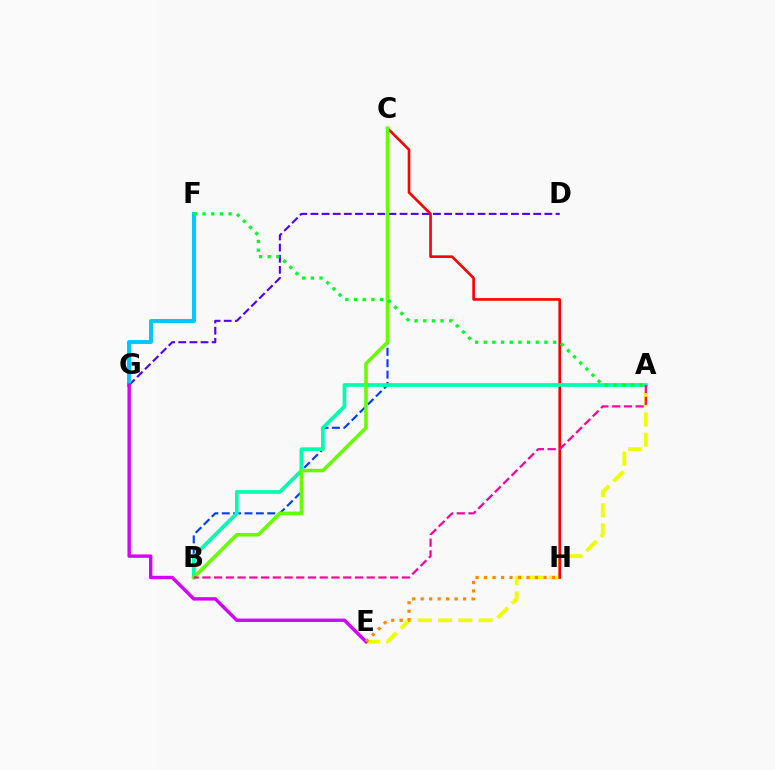{('A', 'E'): [{'color': '#eeff00', 'line_style': 'dashed', 'thickness': 2.75}], ('D', 'G'): [{'color': '#4f00ff', 'line_style': 'dashed', 'thickness': 1.51}], ('C', 'H'): [{'color': '#ff0000', 'line_style': 'solid', 'thickness': 1.9}], ('F', 'G'): [{'color': '#00c7ff', 'line_style': 'solid', 'thickness': 2.83}], ('B', 'C'): [{'color': '#003fff', 'line_style': 'dashed', 'thickness': 1.55}, {'color': '#66ff00', 'line_style': 'solid', 'thickness': 2.55}], ('A', 'B'): [{'color': '#00ffaf', 'line_style': 'solid', 'thickness': 2.67}, {'color': '#ff00a0', 'line_style': 'dashed', 'thickness': 1.59}], ('E', 'G'): [{'color': '#d600ff', 'line_style': 'solid', 'thickness': 2.45}], ('A', 'F'): [{'color': '#00ff27', 'line_style': 'dotted', 'thickness': 2.35}], ('E', 'H'): [{'color': '#ff8800', 'line_style': 'dotted', 'thickness': 2.3}]}